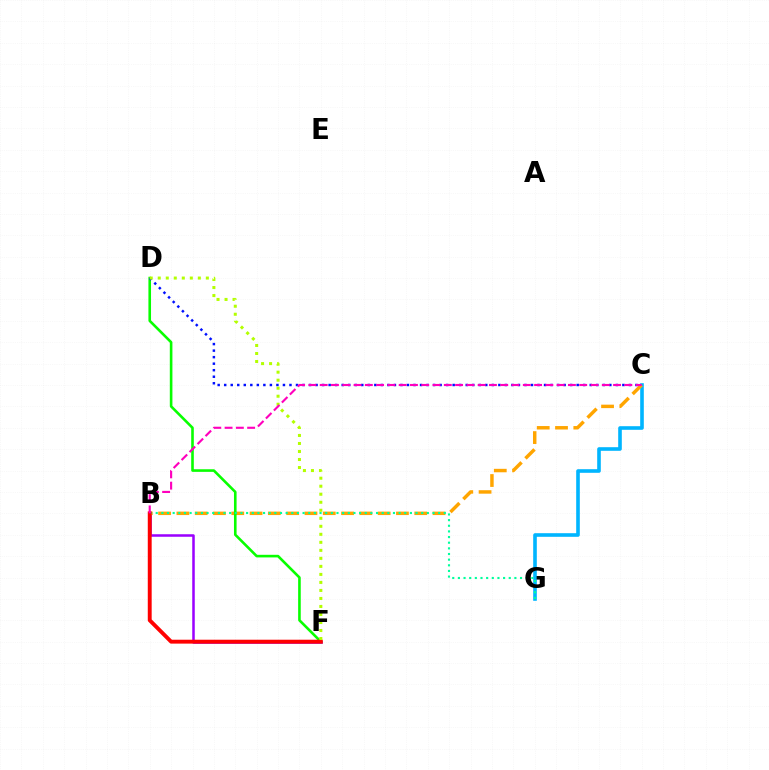{('B', 'F'): [{'color': '#9b00ff', 'line_style': 'solid', 'thickness': 1.81}, {'color': '#ff0000', 'line_style': 'solid', 'thickness': 2.81}], ('C', 'G'): [{'color': '#00b5ff', 'line_style': 'solid', 'thickness': 2.61}], ('B', 'C'): [{'color': '#ffa500', 'line_style': 'dashed', 'thickness': 2.49}, {'color': '#ff00bd', 'line_style': 'dashed', 'thickness': 1.53}], ('D', 'F'): [{'color': '#08ff00', 'line_style': 'solid', 'thickness': 1.88}, {'color': '#b3ff00', 'line_style': 'dotted', 'thickness': 2.18}], ('B', 'G'): [{'color': '#00ff9d', 'line_style': 'dotted', 'thickness': 1.53}], ('C', 'D'): [{'color': '#0010ff', 'line_style': 'dotted', 'thickness': 1.77}]}